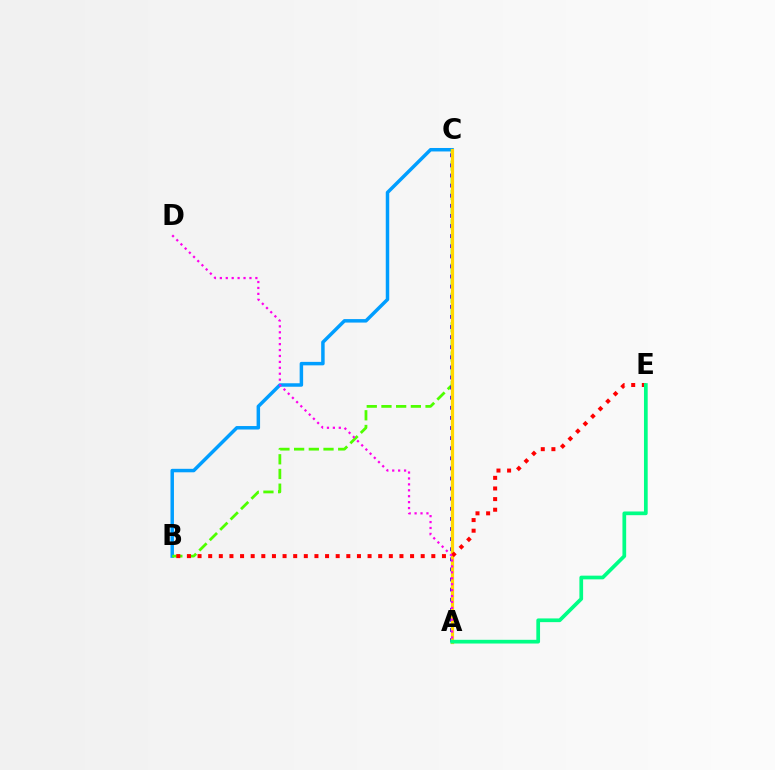{('B', 'C'): [{'color': '#009eff', 'line_style': 'solid', 'thickness': 2.5}, {'color': '#4fff00', 'line_style': 'dashed', 'thickness': 2.0}], ('A', 'C'): [{'color': '#3700ff', 'line_style': 'dotted', 'thickness': 2.74}, {'color': '#ffd500', 'line_style': 'solid', 'thickness': 2.32}], ('B', 'E'): [{'color': '#ff0000', 'line_style': 'dotted', 'thickness': 2.89}], ('A', 'D'): [{'color': '#ff00ed', 'line_style': 'dotted', 'thickness': 1.61}], ('A', 'E'): [{'color': '#00ff86', 'line_style': 'solid', 'thickness': 2.67}]}